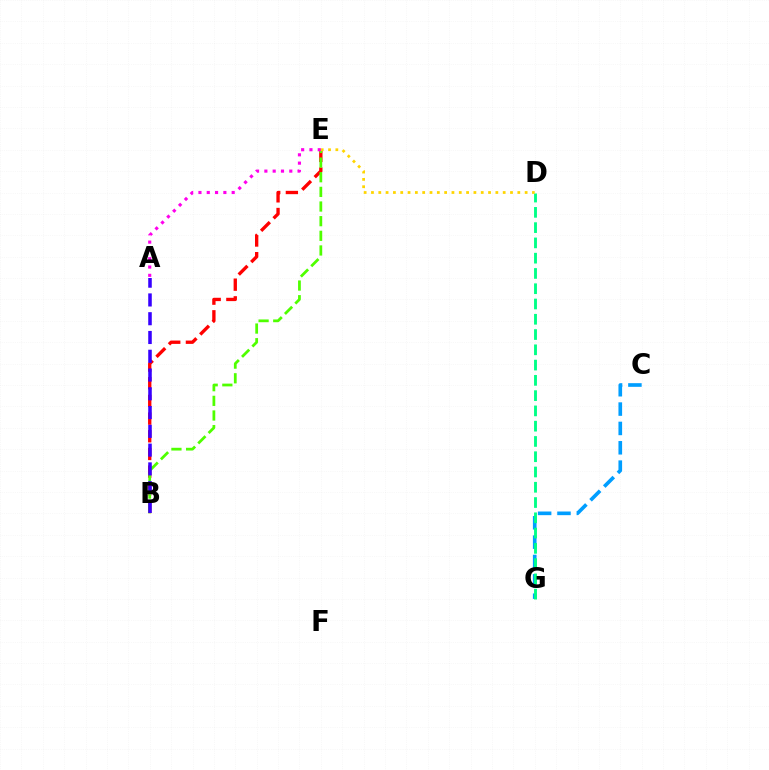{('B', 'E'): [{'color': '#ff0000', 'line_style': 'dashed', 'thickness': 2.4}, {'color': '#4fff00', 'line_style': 'dashed', 'thickness': 1.99}], ('C', 'G'): [{'color': '#009eff', 'line_style': 'dashed', 'thickness': 2.63}], ('D', 'G'): [{'color': '#00ff86', 'line_style': 'dashed', 'thickness': 2.07}], ('A', 'B'): [{'color': '#3700ff', 'line_style': 'dashed', 'thickness': 2.55}], ('D', 'E'): [{'color': '#ffd500', 'line_style': 'dotted', 'thickness': 1.99}], ('A', 'E'): [{'color': '#ff00ed', 'line_style': 'dotted', 'thickness': 2.26}]}